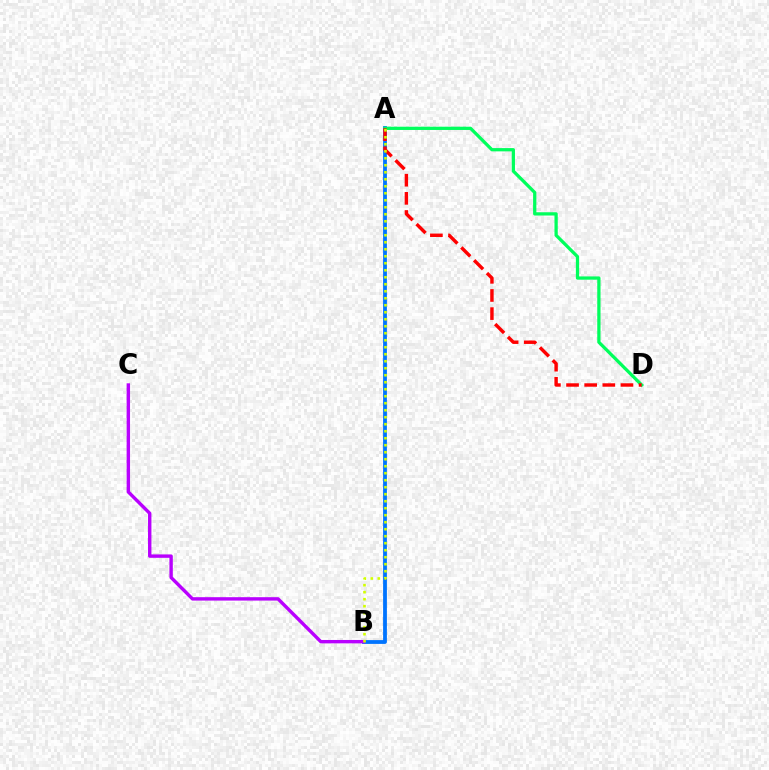{('A', 'B'): [{'color': '#0074ff', 'line_style': 'solid', 'thickness': 2.73}, {'color': '#d1ff00', 'line_style': 'dotted', 'thickness': 1.9}], ('B', 'C'): [{'color': '#b900ff', 'line_style': 'solid', 'thickness': 2.44}], ('A', 'D'): [{'color': '#00ff5c', 'line_style': 'solid', 'thickness': 2.35}, {'color': '#ff0000', 'line_style': 'dashed', 'thickness': 2.46}]}